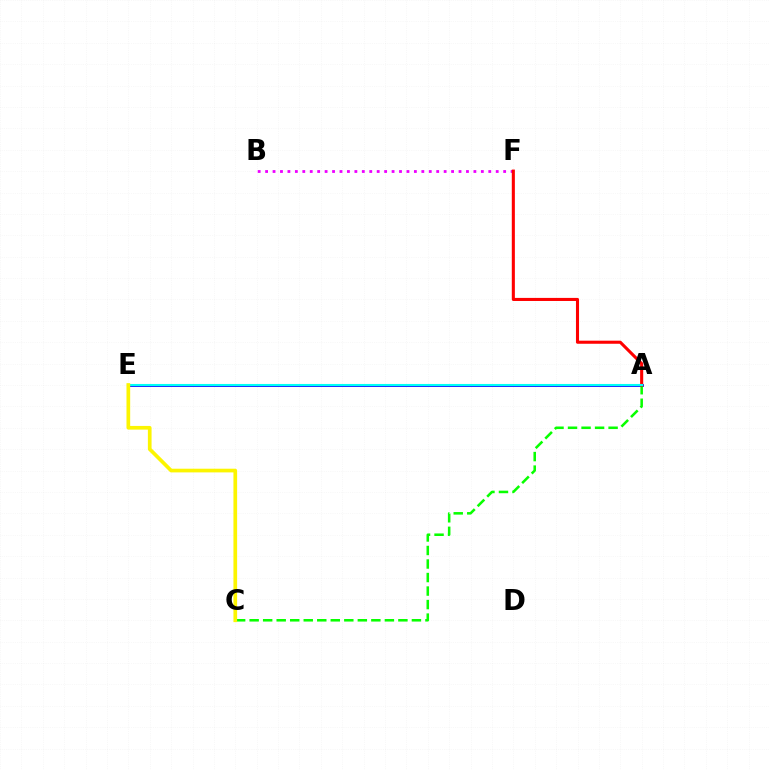{('A', 'E'): [{'color': '#0010ff', 'line_style': 'solid', 'thickness': 1.98}, {'color': '#00fff6', 'line_style': 'solid', 'thickness': 1.5}], ('B', 'F'): [{'color': '#ee00ff', 'line_style': 'dotted', 'thickness': 2.02}], ('A', 'C'): [{'color': '#08ff00', 'line_style': 'dashed', 'thickness': 1.84}], ('A', 'F'): [{'color': '#ff0000', 'line_style': 'solid', 'thickness': 2.22}], ('C', 'E'): [{'color': '#fcf500', 'line_style': 'solid', 'thickness': 2.66}]}